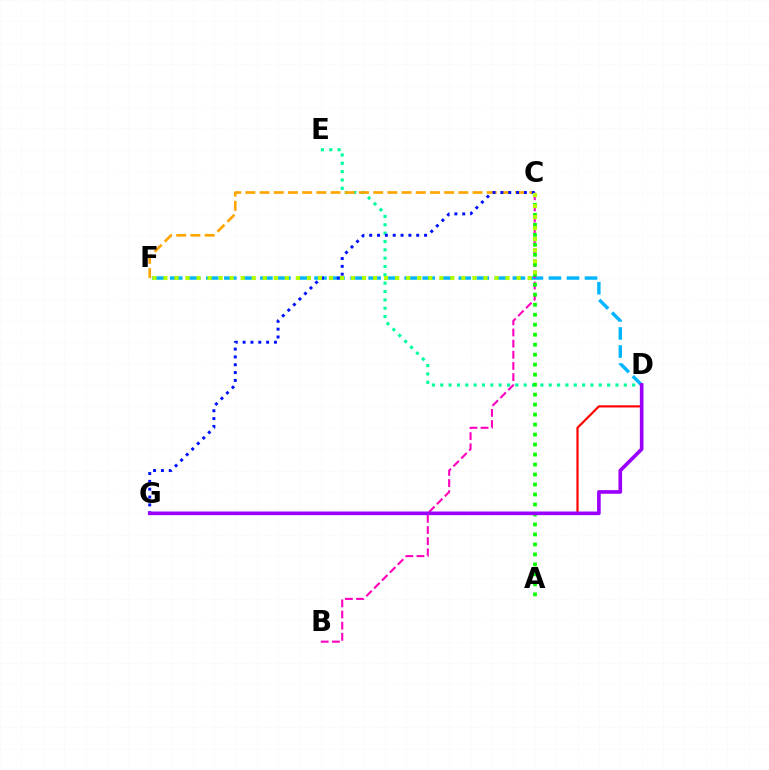{('D', 'E'): [{'color': '#00ff9d', 'line_style': 'dotted', 'thickness': 2.27}], ('D', 'F'): [{'color': '#00b5ff', 'line_style': 'dashed', 'thickness': 2.45}], ('C', 'F'): [{'color': '#ffa500', 'line_style': 'dashed', 'thickness': 1.93}, {'color': '#b3ff00', 'line_style': 'dotted', 'thickness': 3.0}], ('B', 'C'): [{'color': '#ff00bd', 'line_style': 'dashed', 'thickness': 1.52}], ('C', 'G'): [{'color': '#0010ff', 'line_style': 'dotted', 'thickness': 2.13}], ('D', 'G'): [{'color': '#ff0000', 'line_style': 'solid', 'thickness': 1.57}, {'color': '#9b00ff', 'line_style': 'solid', 'thickness': 2.63}], ('A', 'C'): [{'color': '#08ff00', 'line_style': 'dotted', 'thickness': 2.71}]}